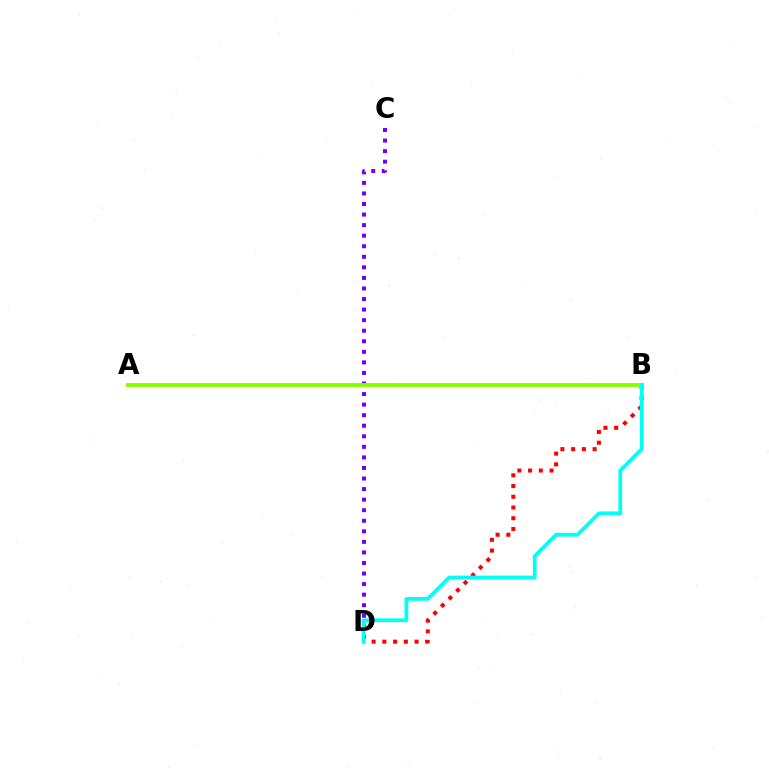{('B', 'D'): [{'color': '#ff0000', 'line_style': 'dotted', 'thickness': 2.92}, {'color': '#00fff6', 'line_style': 'solid', 'thickness': 2.7}], ('C', 'D'): [{'color': '#7200ff', 'line_style': 'dotted', 'thickness': 2.87}], ('A', 'B'): [{'color': '#84ff00', 'line_style': 'solid', 'thickness': 2.78}]}